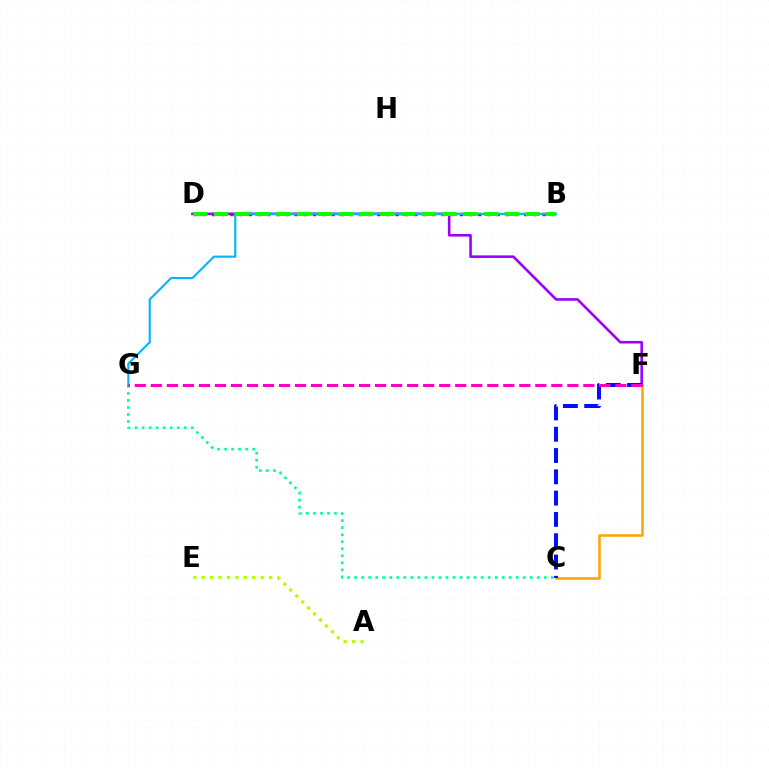{('C', 'F'): [{'color': '#ffa500', 'line_style': 'solid', 'thickness': 1.82}, {'color': '#0010ff', 'line_style': 'dashed', 'thickness': 2.89}], ('C', 'G'): [{'color': '#00ff9d', 'line_style': 'dotted', 'thickness': 1.91}], ('B', 'D'): [{'color': '#ff0000', 'line_style': 'dotted', 'thickness': 2.49}, {'color': '#08ff00', 'line_style': 'dashed', 'thickness': 2.82}], ('D', 'F'): [{'color': '#9b00ff', 'line_style': 'solid', 'thickness': 1.86}], ('A', 'E'): [{'color': '#b3ff00', 'line_style': 'dotted', 'thickness': 2.29}], ('B', 'G'): [{'color': '#00b5ff', 'line_style': 'solid', 'thickness': 1.52}], ('F', 'G'): [{'color': '#ff00bd', 'line_style': 'dashed', 'thickness': 2.18}]}